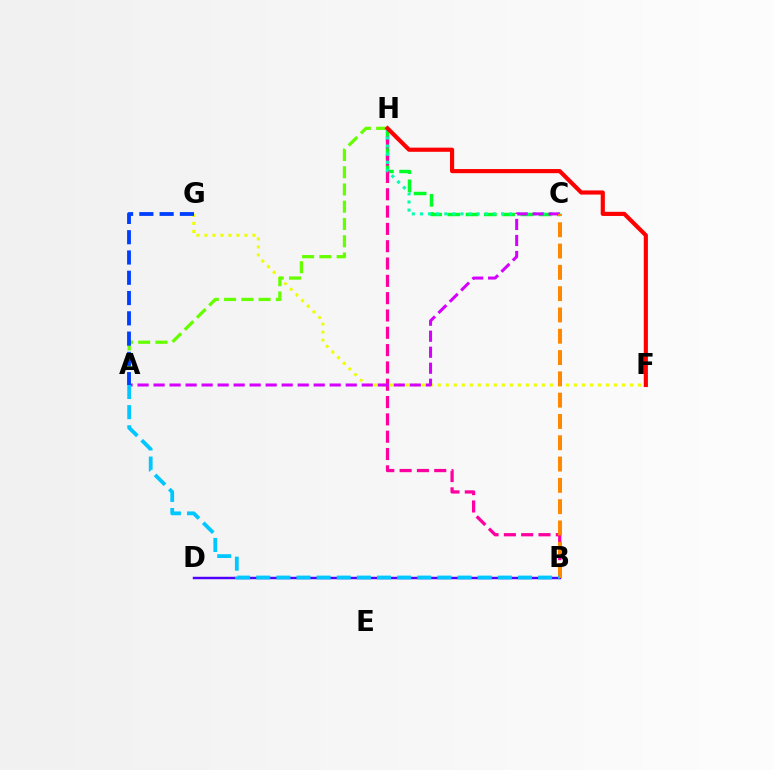{('C', 'H'): [{'color': '#00ff27', 'line_style': 'dashed', 'thickness': 2.48}, {'color': '#00ffaf', 'line_style': 'dotted', 'thickness': 2.2}], ('B', 'H'): [{'color': '#ff00a0', 'line_style': 'dashed', 'thickness': 2.35}], ('B', 'D'): [{'color': '#4f00ff', 'line_style': 'solid', 'thickness': 1.76}], ('F', 'G'): [{'color': '#eeff00', 'line_style': 'dotted', 'thickness': 2.18}], ('A', 'C'): [{'color': '#d600ff', 'line_style': 'dashed', 'thickness': 2.18}], ('A', 'H'): [{'color': '#66ff00', 'line_style': 'dashed', 'thickness': 2.34}], ('B', 'C'): [{'color': '#ff8800', 'line_style': 'dashed', 'thickness': 2.89}], ('F', 'H'): [{'color': '#ff0000', 'line_style': 'solid', 'thickness': 2.99}], ('A', 'G'): [{'color': '#003fff', 'line_style': 'dashed', 'thickness': 2.76}], ('A', 'B'): [{'color': '#00c7ff', 'line_style': 'dashed', 'thickness': 2.73}]}